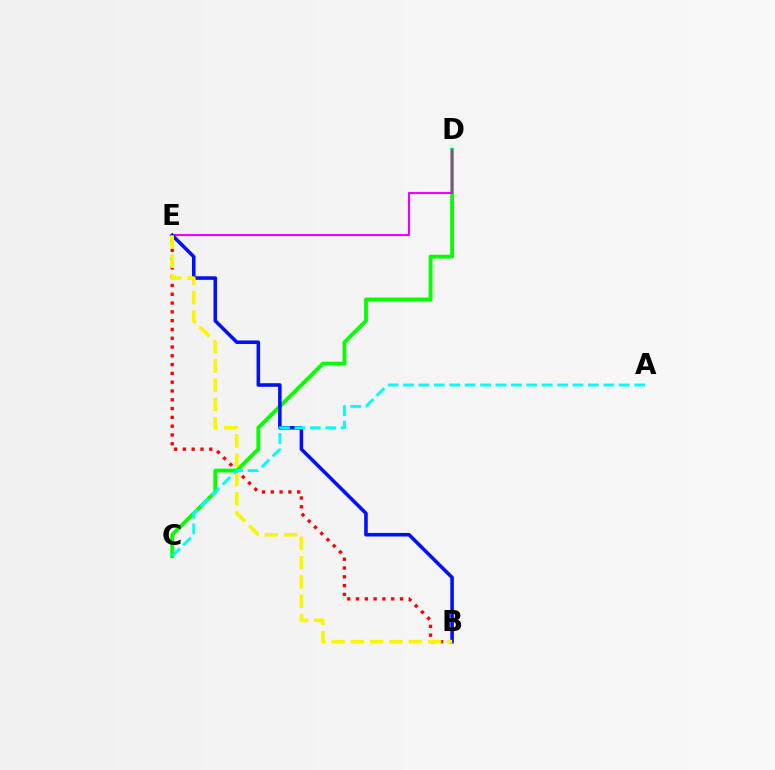{('B', 'E'): [{'color': '#ff0000', 'line_style': 'dotted', 'thickness': 2.39}, {'color': '#0010ff', 'line_style': 'solid', 'thickness': 2.56}, {'color': '#fcf500', 'line_style': 'dashed', 'thickness': 2.62}], ('C', 'D'): [{'color': '#08ff00', 'line_style': 'solid', 'thickness': 2.77}], ('D', 'E'): [{'color': '#ee00ff', 'line_style': 'solid', 'thickness': 1.52}], ('A', 'C'): [{'color': '#00fff6', 'line_style': 'dashed', 'thickness': 2.09}]}